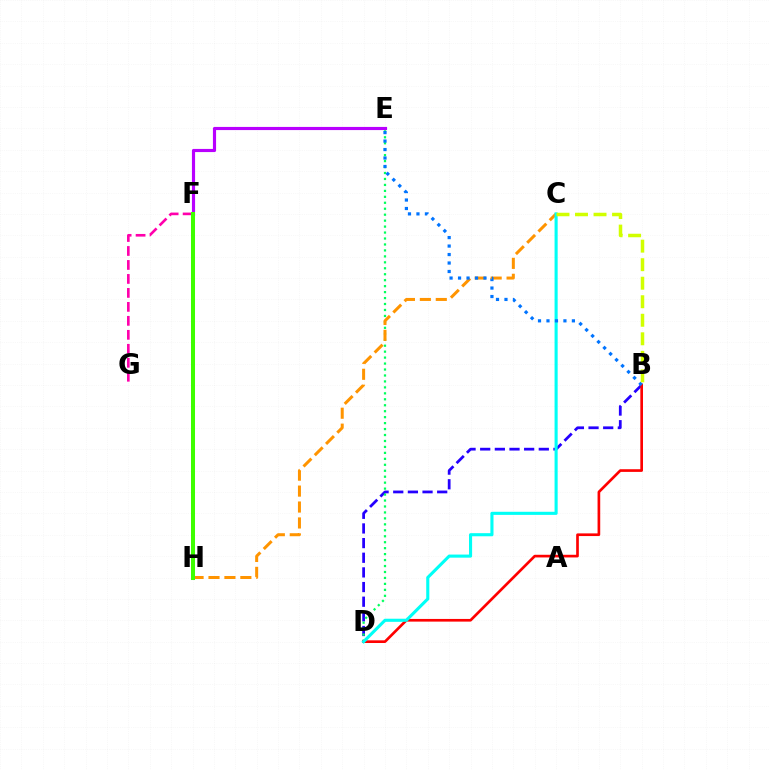{('F', 'G'): [{'color': '#ff00ac', 'line_style': 'dashed', 'thickness': 1.9}], ('E', 'F'): [{'color': '#b900ff', 'line_style': 'solid', 'thickness': 2.27}], ('B', 'D'): [{'color': '#2500ff', 'line_style': 'dashed', 'thickness': 1.99}, {'color': '#ff0000', 'line_style': 'solid', 'thickness': 1.92}], ('D', 'E'): [{'color': '#00ff5c', 'line_style': 'dotted', 'thickness': 1.62}], ('C', 'H'): [{'color': '#ff9400', 'line_style': 'dashed', 'thickness': 2.16}], ('C', 'D'): [{'color': '#00fff6', 'line_style': 'solid', 'thickness': 2.23}], ('B', 'E'): [{'color': '#0074ff', 'line_style': 'dotted', 'thickness': 2.3}], ('B', 'C'): [{'color': '#d1ff00', 'line_style': 'dashed', 'thickness': 2.52}], ('F', 'H'): [{'color': '#3dff00', 'line_style': 'solid', 'thickness': 2.9}]}